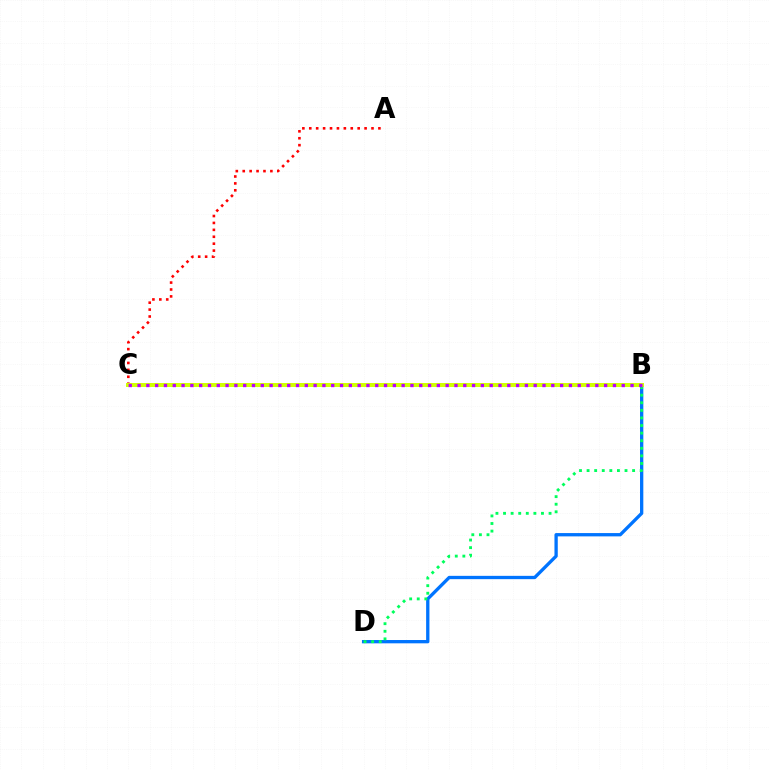{('B', 'D'): [{'color': '#0074ff', 'line_style': 'solid', 'thickness': 2.38}, {'color': '#00ff5c', 'line_style': 'dotted', 'thickness': 2.06}], ('A', 'C'): [{'color': '#ff0000', 'line_style': 'dotted', 'thickness': 1.88}], ('B', 'C'): [{'color': '#d1ff00', 'line_style': 'solid', 'thickness': 2.86}, {'color': '#b900ff', 'line_style': 'dotted', 'thickness': 2.39}]}